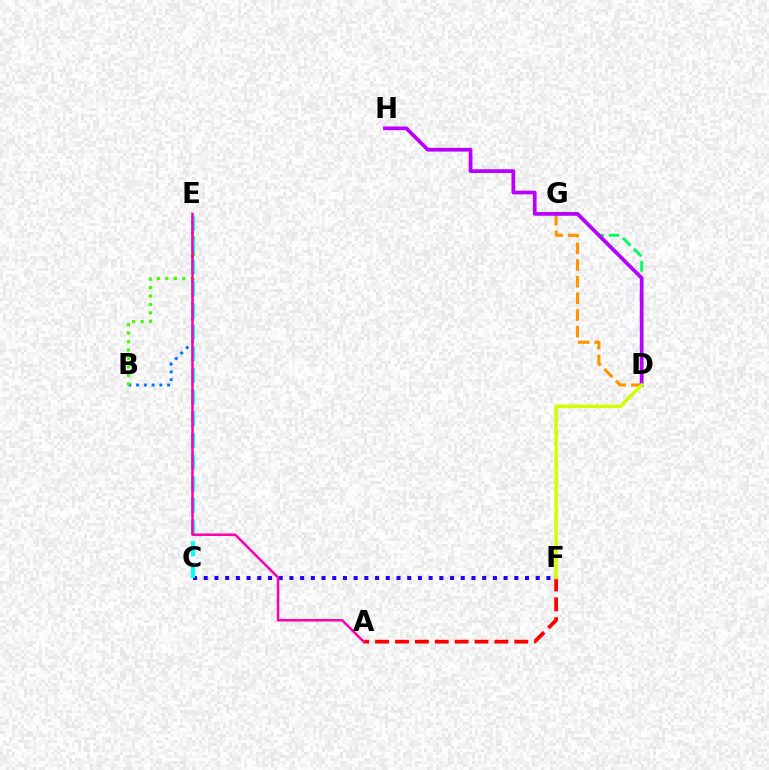{('B', 'E'): [{'color': '#0074ff', 'line_style': 'dotted', 'thickness': 2.11}, {'color': '#3dff00', 'line_style': 'dotted', 'thickness': 2.3}], ('D', 'G'): [{'color': '#ff9400', 'line_style': 'dashed', 'thickness': 2.26}, {'color': '#00ff5c', 'line_style': 'dashed', 'thickness': 2.09}], ('C', 'F'): [{'color': '#2500ff', 'line_style': 'dotted', 'thickness': 2.91}], ('C', 'E'): [{'color': '#00fff6', 'line_style': 'dashed', 'thickness': 2.94}], ('D', 'H'): [{'color': '#b900ff', 'line_style': 'solid', 'thickness': 2.69}], ('A', 'F'): [{'color': '#ff0000', 'line_style': 'dashed', 'thickness': 2.7}], ('A', 'E'): [{'color': '#ff00ac', 'line_style': 'solid', 'thickness': 1.81}], ('D', 'F'): [{'color': '#d1ff00', 'line_style': 'solid', 'thickness': 2.5}]}